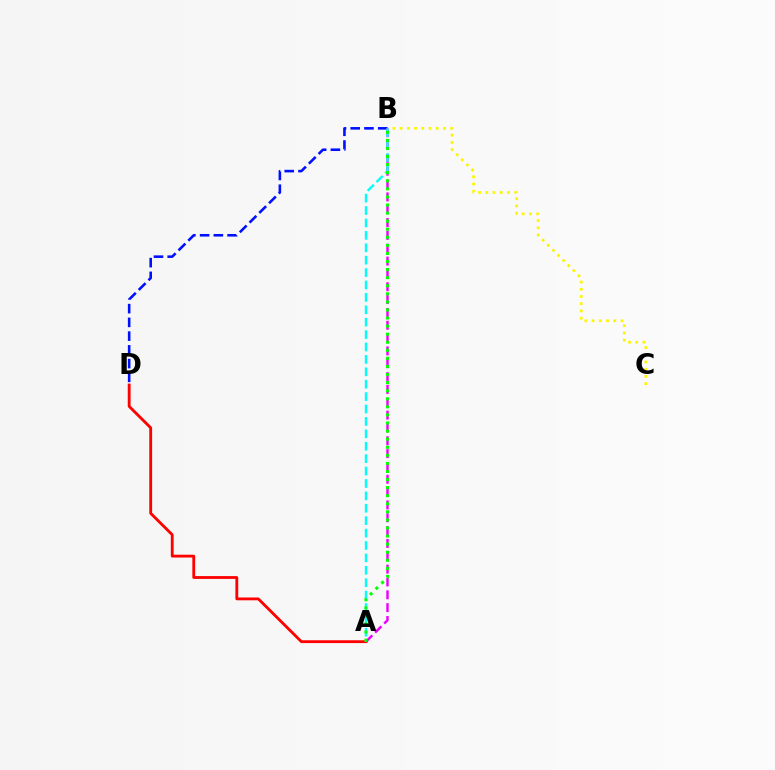{('B', 'C'): [{'color': '#fcf500', 'line_style': 'dotted', 'thickness': 1.96}], ('B', 'D'): [{'color': '#0010ff', 'line_style': 'dashed', 'thickness': 1.87}], ('A', 'B'): [{'color': '#ee00ff', 'line_style': 'dashed', 'thickness': 1.74}, {'color': '#00fff6', 'line_style': 'dashed', 'thickness': 1.69}, {'color': '#08ff00', 'line_style': 'dotted', 'thickness': 2.19}], ('A', 'D'): [{'color': '#ff0000', 'line_style': 'solid', 'thickness': 2.03}]}